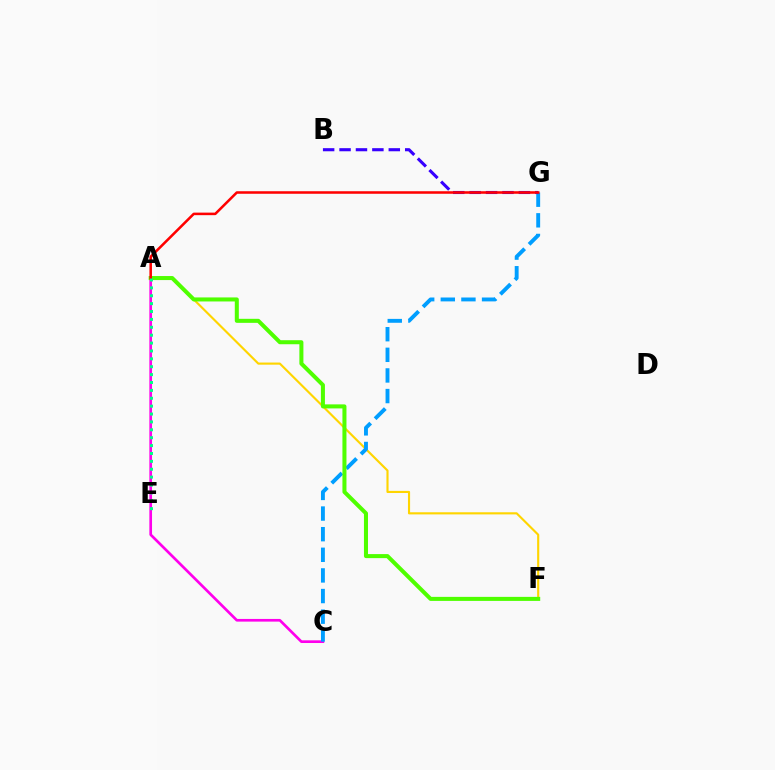{('A', 'F'): [{'color': '#ffd500', 'line_style': 'solid', 'thickness': 1.54}, {'color': '#4fff00', 'line_style': 'solid', 'thickness': 2.9}], ('A', 'C'): [{'color': '#ff00ed', 'line_style': 'solid', 'thickness': 1.93}], ('C', 'G'): [{'color': '#009eff', 'line_style': 'dashed', 'thickness': 2.8}], ('B', 'G'): [{'color': '#3700ff', 'line_style': 'dashed', 'thickness': 2.23}], ('A', 'G'): [{'color': '#ff0000', 'line_style': 'solid', 'thickness': 1.83}], ('A', 'E'): [{'color': '#00ff86', 'line_style': 'dotted', 'thickness': 2.14}]}